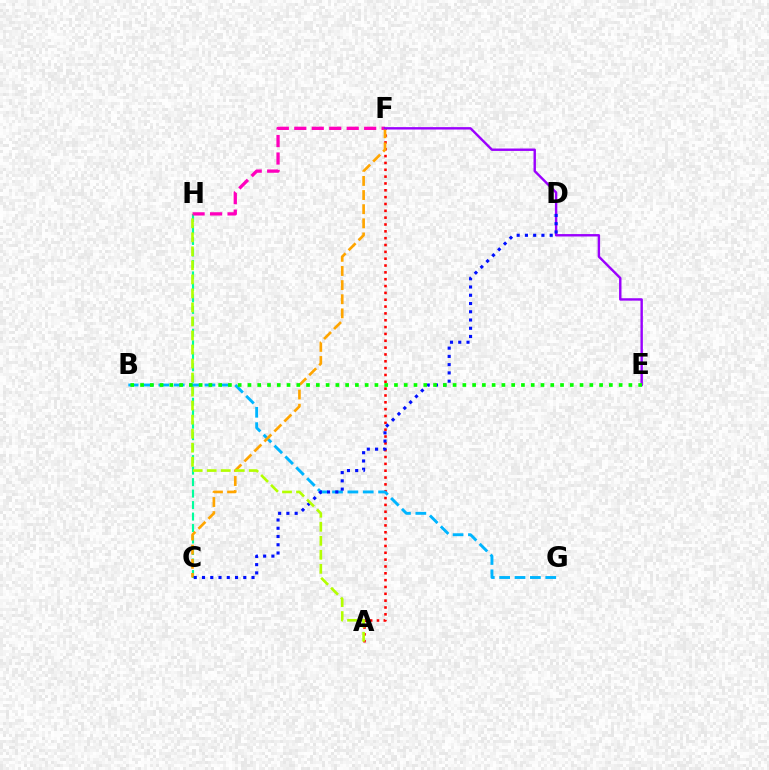{('C', 'H'): [{'color': '#00ff9d', 'line_style': 'dashed', 'thickness': 1.56}], ('F', 'H'): [{'color': '#ff00bd', 'line_style': 'dashed', 'thickness': 2.37}], ('A', 'F'): [{'color': '#ff0000', 'line_style': 'dotted', 'thickness': 1.86}], ('B', 'G'): [{'color': '#00b5ff', 'line_style': 'dashed', 'thickness': 2.09}], ('C', 'F'): [{'color': '#ffa500', 'line_style': 'dashed', 'thickness': 1.92}], ('E', 'F'): [{'color': '#9b00ff', 'line_style': 'solid', 'thickness': 1.74}], ('C', 'D'): [{'color': '#0010ff', 'line_style': 'dotted', 'thickness': 2.24}], ('A', 'H'): [{'color': '#b3ff00', 'line_style': 'dashed', 'thickness': 1.91}], ('B', 'E'): [{'color': '#08ff00', 'line_style': 'dotted', 'thickness': 2.65}]}